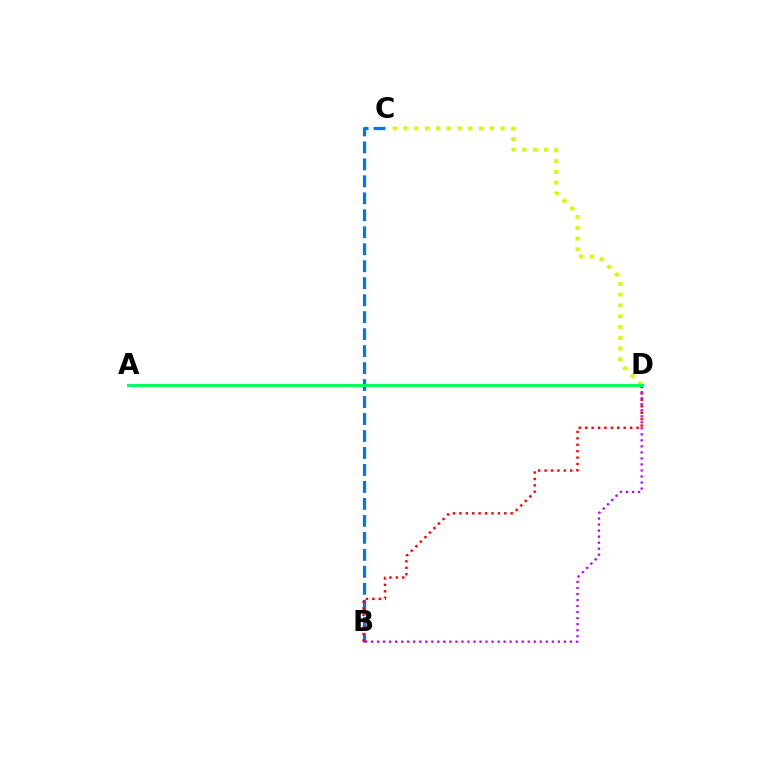{('B', 'C'): [{'color': '#0074ff', 'line_style': 'dashed', 'thickness': 2.31}], ('C', 'D'): [{'color': '#d1ff00', 'line_style': 'dotted', 'thickness': 2.93}], ('B', 'D'): [{'color': '#ff0000', 'line_style': 'dotted', 'thickness': 1.74}, {'color': '#b900ff', 'line_style': 'dotted', 'thickness': 1.64}], ('A', 'D'): [{'color': '#00ff5c', 'line_style': 'solid', 'thickness': 2.2}]}